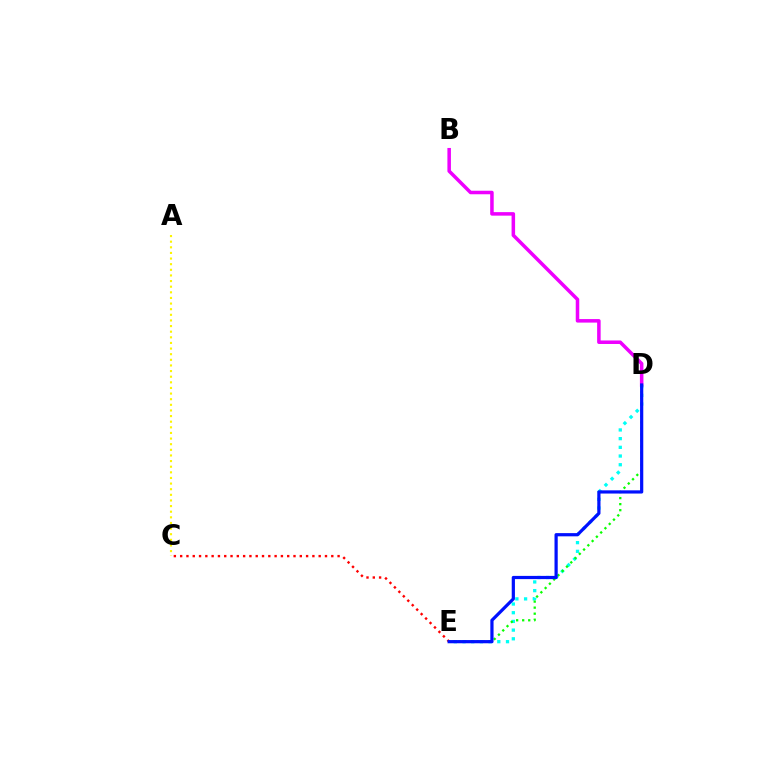{('B', 'D'): [{'color': '#ee00ff', 'line_style': 'solid', 'thickness': 2.53}], ('A', 'C'): [{'color': '#fcf500', 'line_style': 'dotted', 'thickness': 1.53}], ('D', 'E'): [{'color': '#00fff6', 'line_style': 'dotted', 'thickness': 2.36}, {'color': '#08ff00', 'line_style': 'dotted', 'thickness': 1.64}, {'color': '#0010ff', 'line_style': 'solid', 'thickness': 2.31}], ('C', 'E'): [{'color': '#ff0000', 'line_style': 'dotted', 'thickness': 1.71}]}